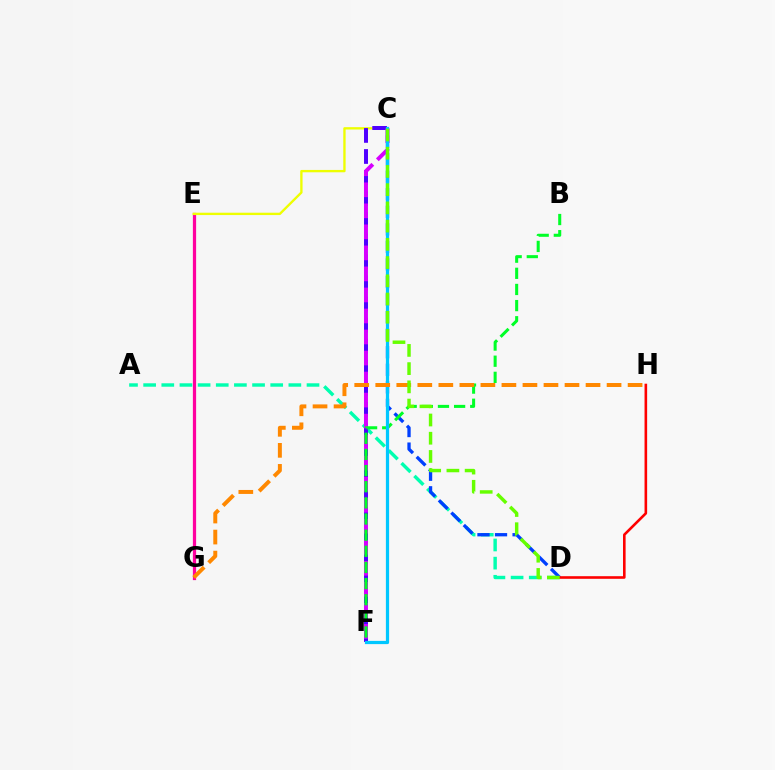{('E', 'G'): [{'color': '#ff00a0', 'line_style': 'solid', 'thickness': 2.33}], ('A', 'D'): [{'color': '#00ffaf', 'line_style': 'dashed', 'thickness': 2.47}], ('C', 'E'): [{'color': '#eeff00', 'line_style': 'solid', 'thickness': 1.69}], ('C', 'D'): [{'color': '#003fff', 'line_style': 'dashed', 'thickness': 2.38}, {'color': '#66ff00', 'line_style': 'dashed', 'thickness': 2.48}], ('C', 'F'): [{'color': '#4f00ff', 'line_style': 'dashed', 'thickness': 2.86}, {'color': '#d600ff', 'line_style': 'dashed', 'thickness': 2.86}, {'color': '#00c7ff', 'line_style': 'solid', 'thickness': 2.32}], ('D', 'H'): [{'color': '#ff0000', 'line_style': 'solid', 'thickness': 1.88}], ('B', 'F'): [{'color': '#00ff27', 'line_style': 'dashed', 'thickness': 2.19}], ('G', 'H'): [{'color': '#ff8800', 'line_style': 'dashed', 'thickness': 2.86}]}